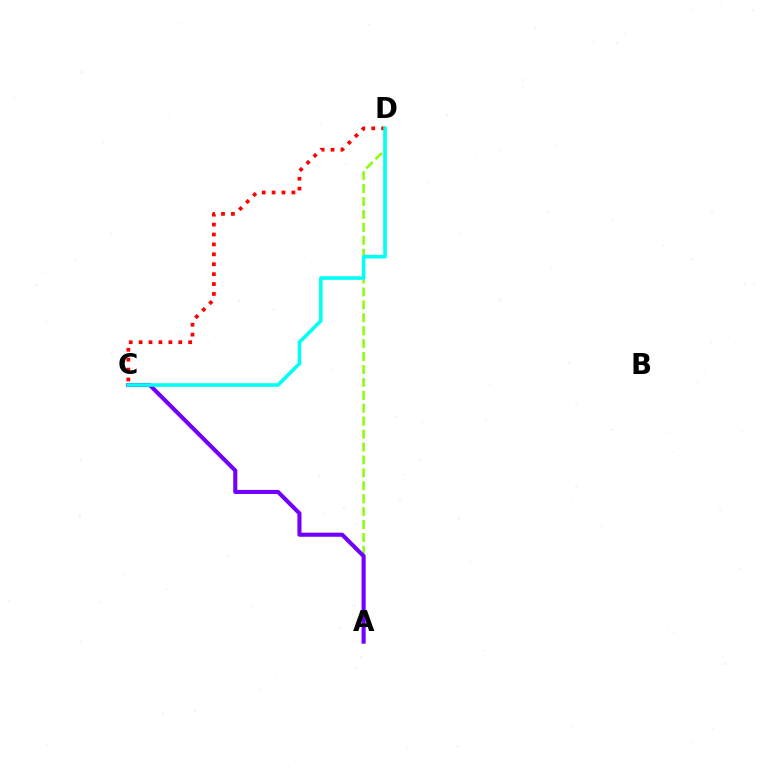{('A', 'D'): [{'color': '#84ff00', 'line_style': 'dashed', 'thickness': 1.76}], ('A', 'C'): [{'color': '#7200ff', 'line_style': 'solid', 'thickness': 2.95}], ('C', 'D'): [{'color': '#ff0000', 'line_style': 'dotted', 'thickness': 2.69}, {'color': '#00fff6', 'line_style': 'solid', 'thickness': 2.58}]}